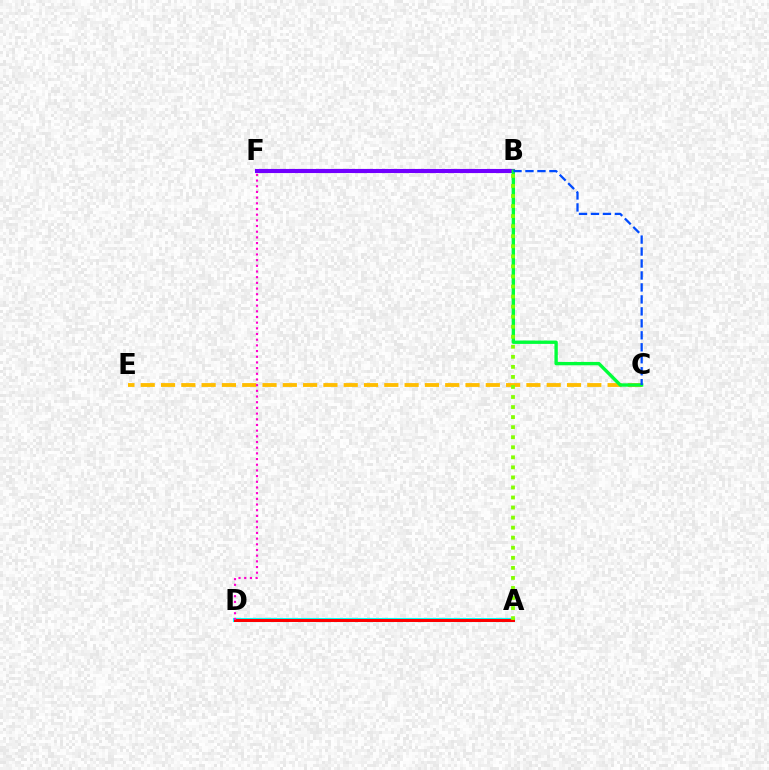{('C', 'E'): [{'color': '#ffbd00', 'line_style': 'dashed', 'thickness': 2.76}], ('B', 'F'): [{'color': '#7200ff', 'line_style': 'solid', 'thickness': 2.95}], ('B', 'C'): [{'color': '#00ff39', 'line_style': 'solid', 'thickness': 2.42}, {'color': '#004bff', 'line_style': 'dashed', 'thickness': 1.63}], ('A', 'D'): [{'color': '#00fff6', 'line_style': 'solid', 'thickness': 2.95}, {'color': '#ff0000', 'line_style': 'solid', 'thickness': 2.14}], ('A', 'B'): [{'color': '#84ff00', 'line_style': 'dotted', 'thickness': 2.73}], ('D', 'F'): [{'color': '#ff00cf', 'line_style': 'dotted', 'thickness': 1.54}]}